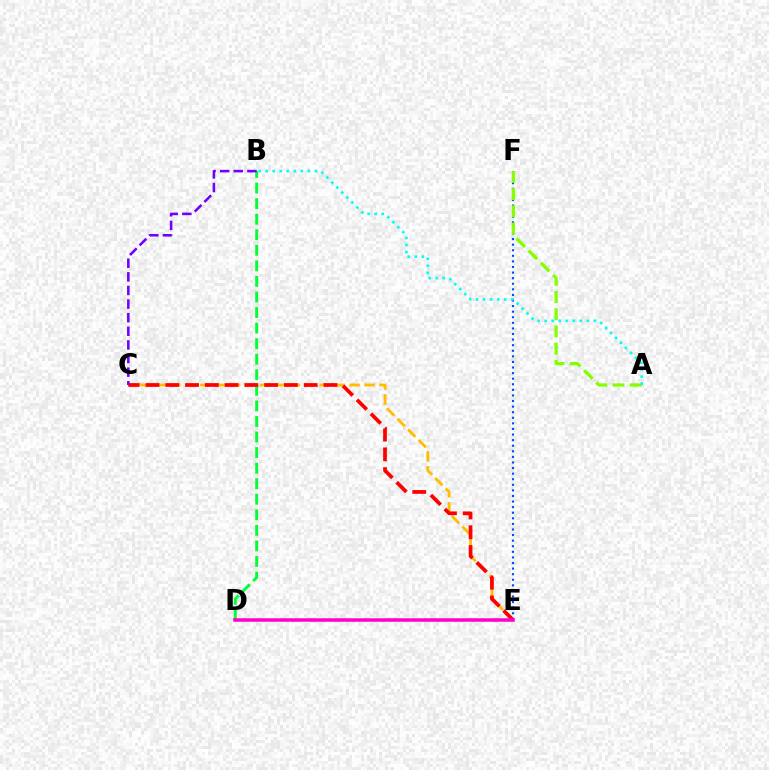{('C', 'E'): [{'color': '#ffbd00', 'line_style': 'dashed', 'thickness': 2.03}, {'color': '#ff0000', 'line_style': 'dashed', 'thickness': 2.69}], ('E', 'F'): [{'color': '#004bff', 'line_style': 'dotted', 'thickness': 1.52}], ('B', 'D'): [{'color': '#00ff39', 'line_style': 'dashed', 'thickness': 2.11}], ('D', 'E'): [{'color': '#ff00cf', 'line_style': 'solid', 'thickness': 2.54}], ('B', 'C'): [{'color': '#7200ff', 'line_style': 'dashed', 'thickness': 1.85}], ('A', 'F'): [{'color': '#84ff00', 'line_style': 'dashed', 'thickness': 2.34}], ('A', 'B'): [{'color': '#00fff6', 'line_style': 'dotted', 'thickness': 1.91}]}